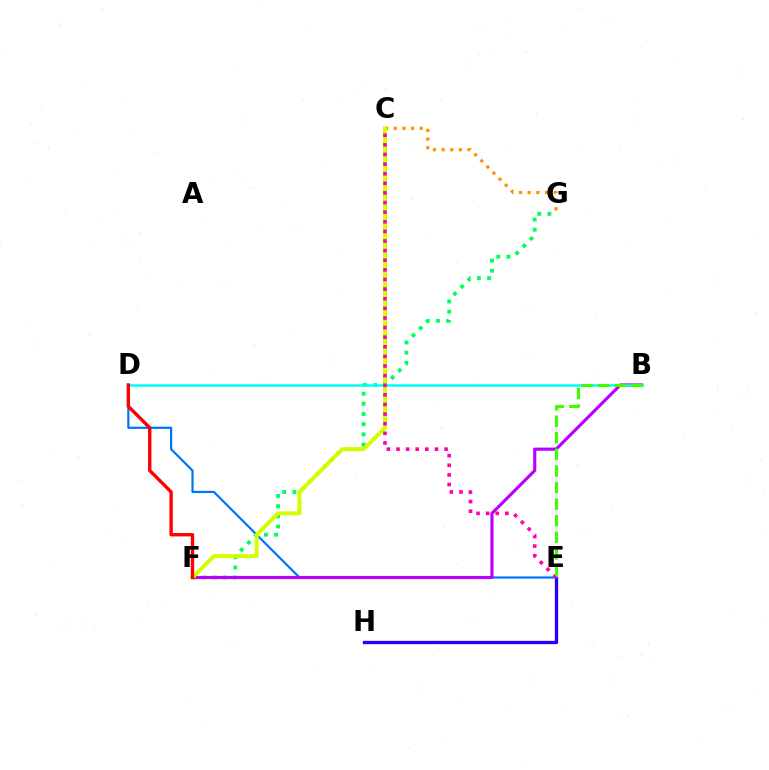{('E', 'H'): [{'color': '#2500ff', 'line_style': 'solid', 'thickness': 2.39}], ('F', 'G'): [{'color': '#00ff5c', 'line_style': 'dotted', 'thickness': 2.76}], ('C', 'G'): [{'color': '#ff9400', 'line_style': 'dotted', 'thickness': 2.35}], ('D', 'E'): [{'color': '#0074ff', 'line_style': 'solid', 'thickness': 1.59}], ('B', 'F'): [{'color': '#b900ff', 'line_style': 'solid', 'thickness': 2.26}], ('C', 'F'): [{'color': '#d1ff00', 'line_style': 'solid', 'thickness': 2.88}], ('B', 'D'): [{'color': '#00fff6', 'line_style': 'solid', 'thickness': 1.82}], ('C', 'E'): [{'color': '#ff00ac', 'line_style': 'dotted', 'thickness': 2.61}], ('D', 'F'): [{'color': '#ff0000', 'line_style': 'solid', 'thickness': 2.43}], ('B', 'E'): [{'color': '#3dff00', 'line_style': 'dashed', 'thickness': 2.25}]}